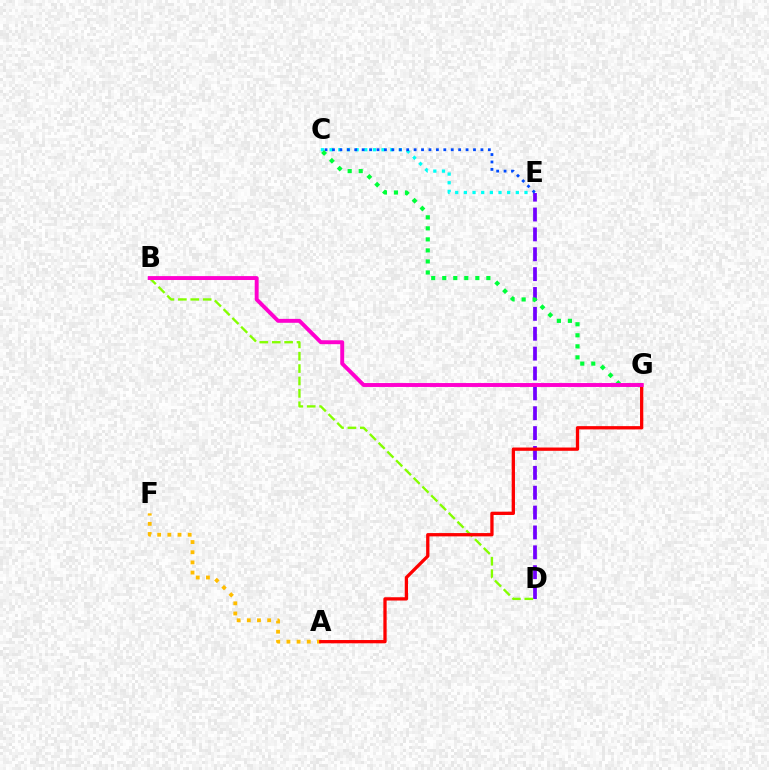{('C', 'E'): [{'color': '#00fff6', 'line_style': 'dotted', 'thickness': 2.35}, {'color': '#004bff', 'line_style': 'dotted', 'thickness': 2.02}], ('D', 'E'): [{'color': '#7200ff', 'line_style': 'dashed', 'thickness': 2.7}], ('A', 'F'): [{'color': '#ffbd00', 'line_style': 'dotted', 'thickness': 2.76}], ('B', 'D'): [{'color': '#84ff00', 'line_style': 'dashed', 'thickness': 1.68}], ('C', 'G'): [{'color': '#00ff39', 'line_style': 'dotted', 'thickness': 3.0}], ('A', 'G'): [{'color': '#ff0000', 'line_style': 'solid', 'thickness': 2.37}], ('B', 'G'): [{'color': '#ff00cf', 'line_style': 'solid', 'thickness': 2.82}]}